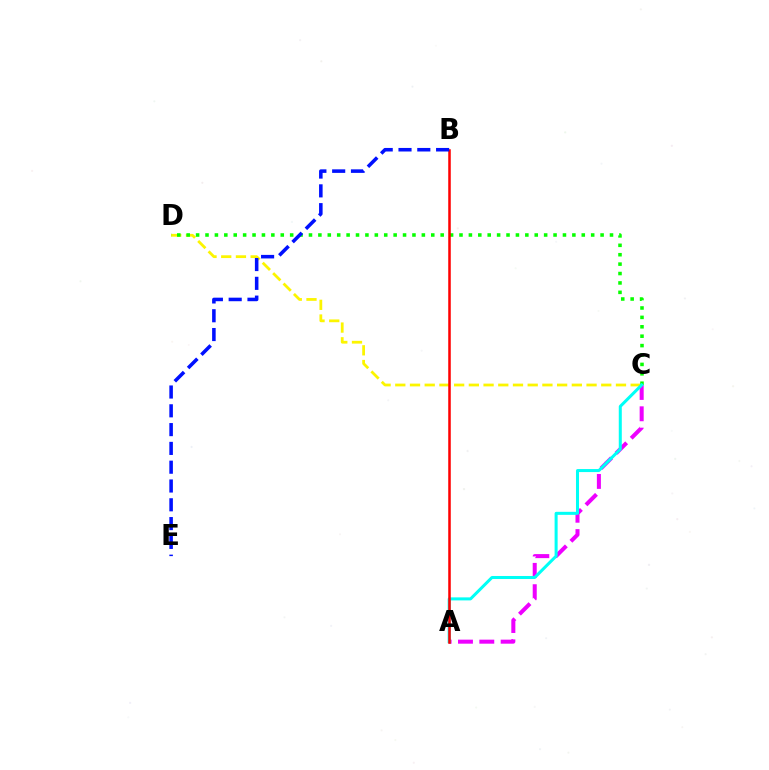{('C', 'D'): [{'color': '#fcf500', 'line_style': 'dashed', 'thickness': 2.0}, {'color': '#08ff00', 'line_style': 'dotted', 'thickness': 2.56}], ('A', 'C'): [{'color': '#ee00ff', 'line_style': 'dashed', 'thickness': 2.9}, {'color': '#00fff6', 'line_style': 'solid', 'thickness': 2.18}], ('A', 'B'): [{'color': '#ff0000', 'line_style': 'solid', 'thickness': 1.82}], ('B', 'E'): [{'color': '#0010ff', 'line_style': 'dashed', 'thickness': 2.55}]}